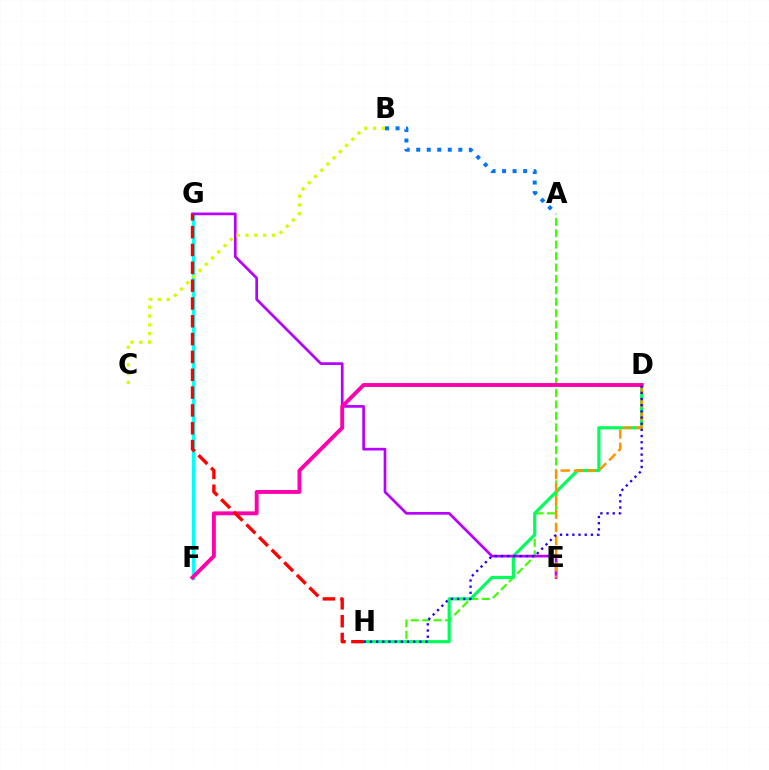{('F', 'G'): [{'color': '#00fff6', 'line_style': 'solid', 'thickness': 2.43}], ('A', 'H'): [{'color': '#3dff00', 'line_style': 'dashed', 'thickness': 1.55}], ('D', 'H'): [{'color': '#00ff5c', 'line_style': 'solid', 'thickness': 2.29}, {'color': '#2500ff', 'line_style': 'dotted', 'thickness': 1.68}], ('E', 'G'): [{'color': '#b900ff', 'line_style': 'solid', 'thickness': 1.95}], ('B', 'C'): [{'color': '#d1ff00', 'line_style': 'dotted', 'thickness': 2.39}], ('D', 'E'): [{'color': '#ff9400', 'line_style': 'dashed', 'thickness': 1.79}], ('D', 'F'): [{'color': '#ff00ac', 'line_style': 'solid', 'thickness': 2.8}], ('G', 'H'): [{'color': '#ff0000', 'line_style': 'dashed', 'thickness': 2.42}], ('A', 'B'): [{'color': '#0074ff', 'line_style': 'dotted', 'thickness': 2.86}]}